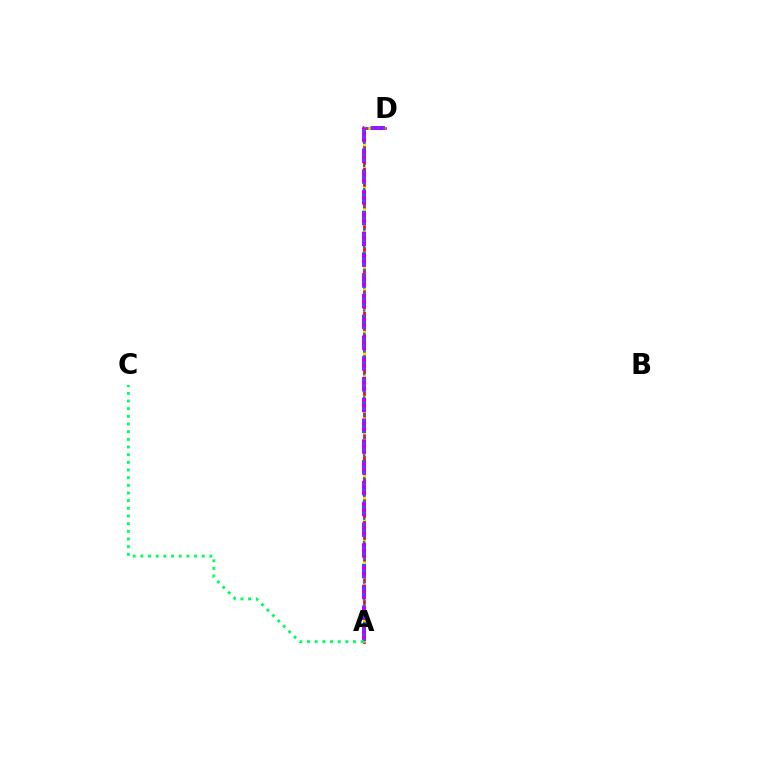{('A', 'D'): [{'color': '#ff0000', 'line_style': 'solid', 'thickness': 1.94}, {'color': '#d1ff00', 'line_style': 'dotted', 'thickness': 1.96}, {'color': '#b900ff', 'line_style': 'dashed', 'thickness': 2.82}, {'color': '#0074ff', 'line_style': 'dotted', 'thickness': 1.57}], ('A', 'C'): [{'color': '#00ff5c', 'line_style': 'dotted', 'thickness': 2.08}]}